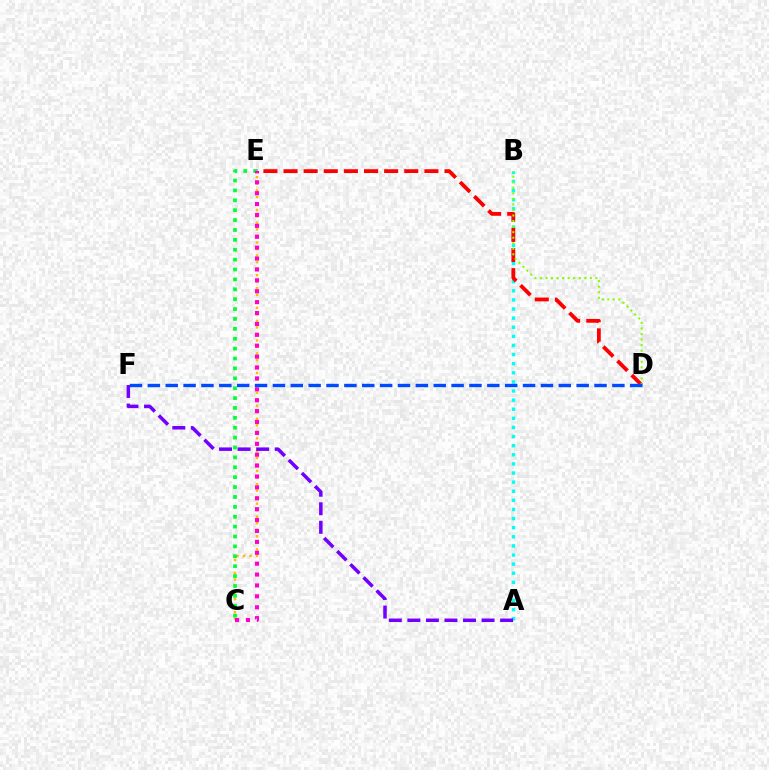{('A', 'B'): [{'color': '#00fff6', 'line_style': 'dotted', 'thickness': 2.48}], ('C', 'E'): [{'color': '#ffbd00', 'line_style': 'dotted', 'thickness': 1.77}, {'color': '#00ff39', 'line_style': 'dotted', 'thickness': 2.69}, {'color': '#ff00cf', 'line_style': 'dotted', 'thickness': 2.96}], ('D', 'E'): [{'color': '#ff0000', 'line_style': 'dashed', 'thickness': 2.73}], ('A', 'F'): [{'color': '#7200ff', 'line_style': 'dashed', 'thickness': 2.52}], ('B', 'D'): [{'color': '#84ff00', 'line_style': 'dotted', 'thickness': 1.51}], ('D', 'F'): [{'color': '#004bff', 'line_style': 'dashed', 'thickness': 2.43}]}